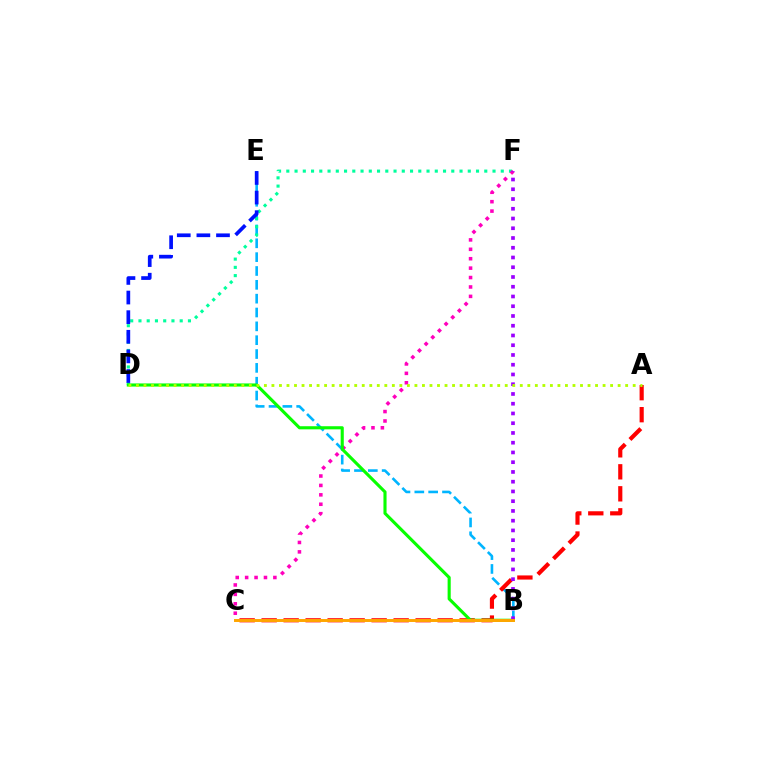{('B', 'E'): [{'color': '#00b5ff', 'line_style': 'dashed', 'thickness': 1.88}], ('D', 'F'): [{'color': '#00ff9d', 'line_style': 'dotted', 'thickness': 2.24}], ('A', 'C'): [{'color': '#ff0000', 'line_style': 'dashed', 'thickness': 2.99}], ('C', 'F'): [{'color': '#ff00bd', 'line_style': 'dotted', 'thickness': 2.56}], ('B', 'D'): [{'color': '#08ff00', 'line_style': 'solid', 'thickness': 2.24}], ('D', 'E'): [{'color': '#0010ff', 'line_style': 'dashed', 'thickness': 2.66}], ('B', 'F'): [{'color': '#9b00ff', 'line_style': 'dotted', 'thickness': 2.65}], ('B', 'C'): [{'color': '#ffa500', 'line_style': 'solid', 'thickness': 2.12}], ('A', 'D'): [{'color': '#b3ff00', 'line_style': 'dotted', 'thickness': 2.04}]}